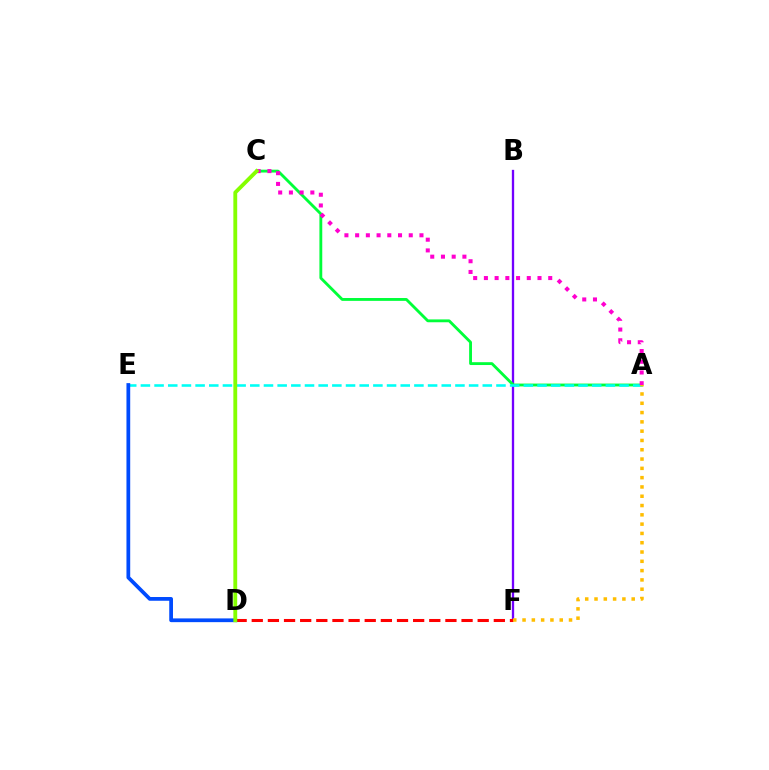{('B', 'F'): [{'color': '#7200ff', 'line_style': 'solid', 'thickness': 1.67}], ('D', 'F'): [{'color': '#ff0000', 'line_style': 'dashed', 'thickness': 2.19}], ('A', 'C'): [{'color': '#00ff39', 'line_style': 'solid', 'thickness': 2.05}, {'color': '#ff00cf', 'line_style': 'dotted', 'thickness': 2.91}], ('A', 'E'): [{'color': '#00fff6', 'line_style': 'dashed', 'thickness': 1.86}], ('D', 'E'): [{'color': '#004bff', 'line_style': 'solid', 'thickness': 2.7}], ('C', 'D'): [{'color': '#84ff00', 'line_style': 'solid', 'thickness': 2.77}], ('A', 'F'): [{'color': '#ffbd00', 'line_style': 'dotted', 'thickness': 2.53}]}